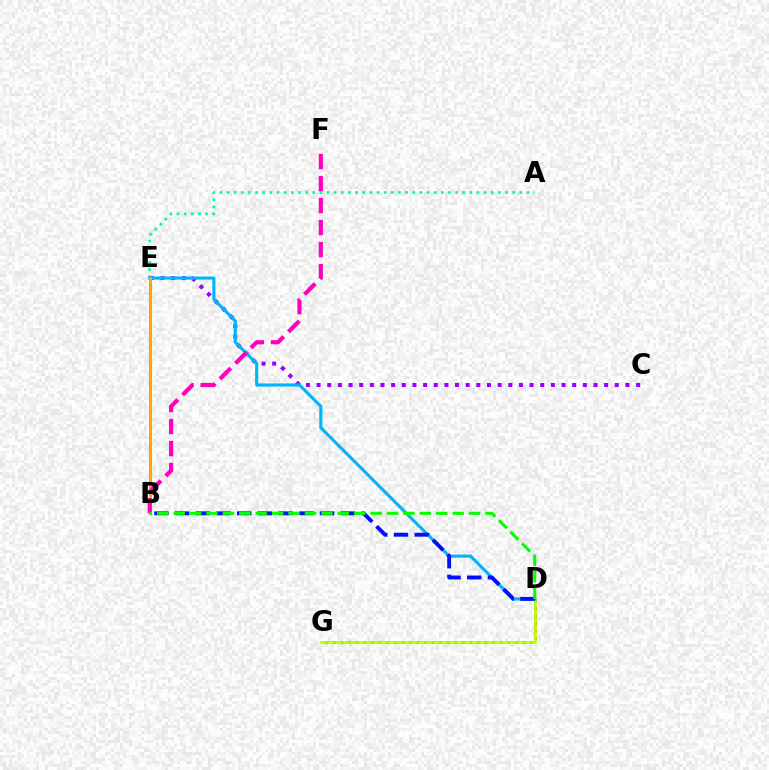{('D', 'G'): [{'color': '#ff0000', 'line_style': 'dotted', 'thickness': 2.06}, {'color': '#b3ff00', 'line_style': 'solid', 'thickness': 1.88}], ('A', 'E'): [{'color': '#00ff9d', 'line_style': 'dotted', 'thickness': 1.94}], ('C', 'E'): [{'color': '#9b00ff', 'line_style': 'dotted', 'thickness': 2.89}], ('D', 'E'): [{'color': '#00b5ff', 'line_style': 'solid', 'thickness': 2.24}], ('B', 'E'): [{'color': '#ffa500', 'line_style': 'solid', 'thickness': 2.2}], ('B', 'D'): [{'color': '#0010ff', 'line_style': 'dashed', 'thickness': 2.81}, {'color': '#08ff00', 'line_style': 'dashed', 'thickness': 2.23}], ('B', 'F'): [{'color': '#ff00bd', 'line_style': 'dashed', 'thickness': 2.99}]}